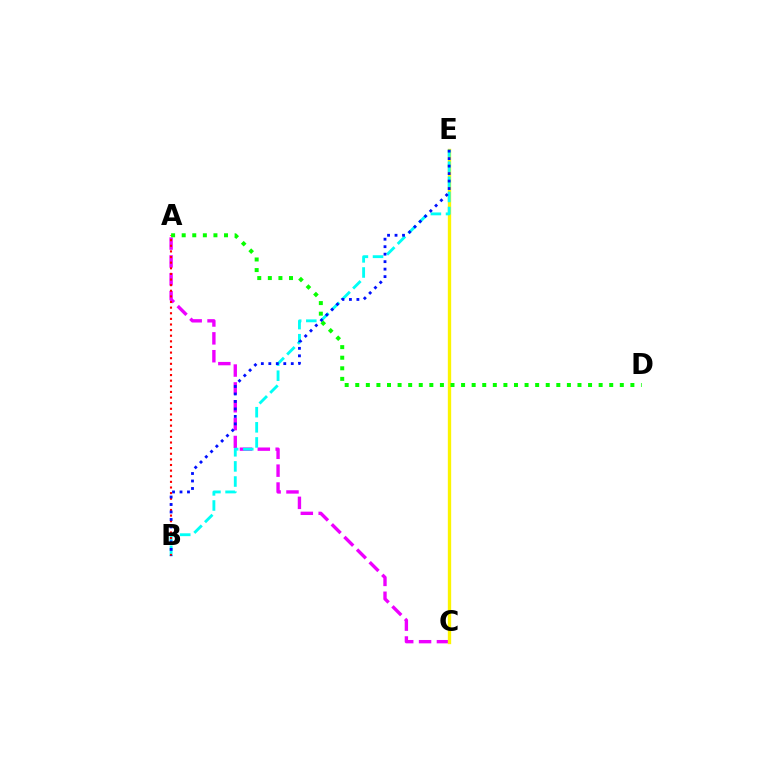{('A', 'C'): [{'color': '#ee00ff', 'line_style': 'dashed', 'thickness': 2.43}], ('C', 'E'): [{'color': '#fcf500', 'line_style': 'solid', 'thickness': 2.41}], ('B', 'E'): [{'color': '#00fff6', 'line_style': 'dashed', 'thickness': 2.05}, {'color': '#0010ff', 'line_style': 'dotted', 'thickness': 2.03}], ('A', 'B'): [{'color': '#ff0000', 'line_style': 'dotted', 'thickness': 1.53}], ('A', 'D'): [{'color': '#08ff00', 'line_style': 'dotted', 'thickness': 2.88}]}